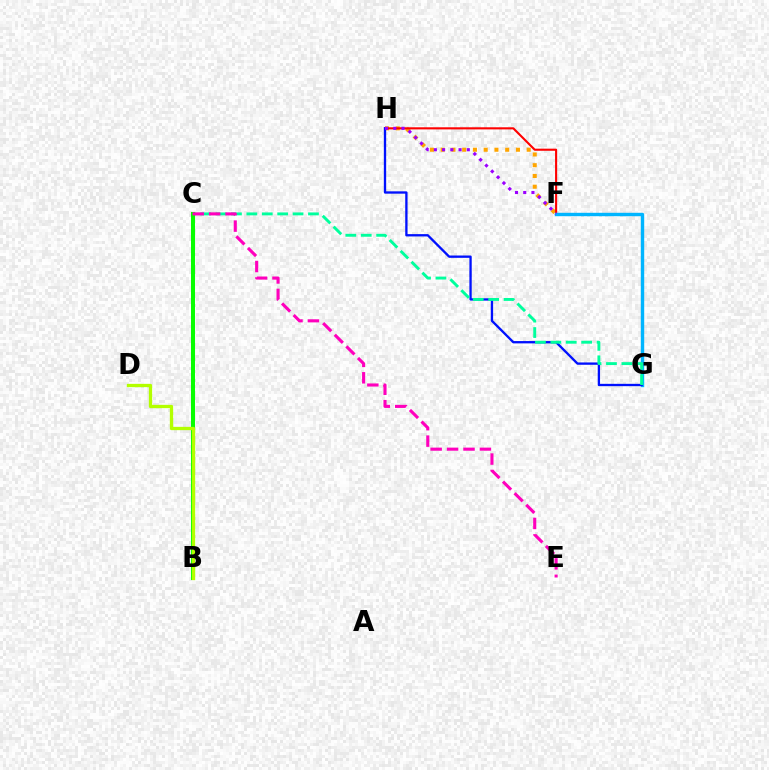{('F', 'H'): [{'color': '#ffa500', 'line_style': 'dotted', 'thickness': 2.92}, {'color': '#ff0000', 'line_style': 'solid', 'thickness': 1.52}, {'color': '#9b00ff', 'line_style': 'dotted', 'thickness': 2.24}], ('F', 'G'): [{'color': '#00b5ff', 'line_style': 'solid', 'thickness': 2.45}], ('G', 'H'): [{'color': '#0010ff', 'line_style': 'solid', 'thickness': 1.67}], ('C', 'G'): [{'color': '#00ff9d', 'line_style': 'dashed', 'thickness': 2.09}], ('B', 'C'): [{'color': '#08ff00', 'line_style': 'solid', 'thickness': 2.9}], ('C', 'E'): [{'color': '#ff00bd', 'line_style': 'dashed', 'thickness': 2.23}], ('B', 'D'): [{'color': '#b3ff00', 'line_style': 'solid', 'thickness': 2.38}]}